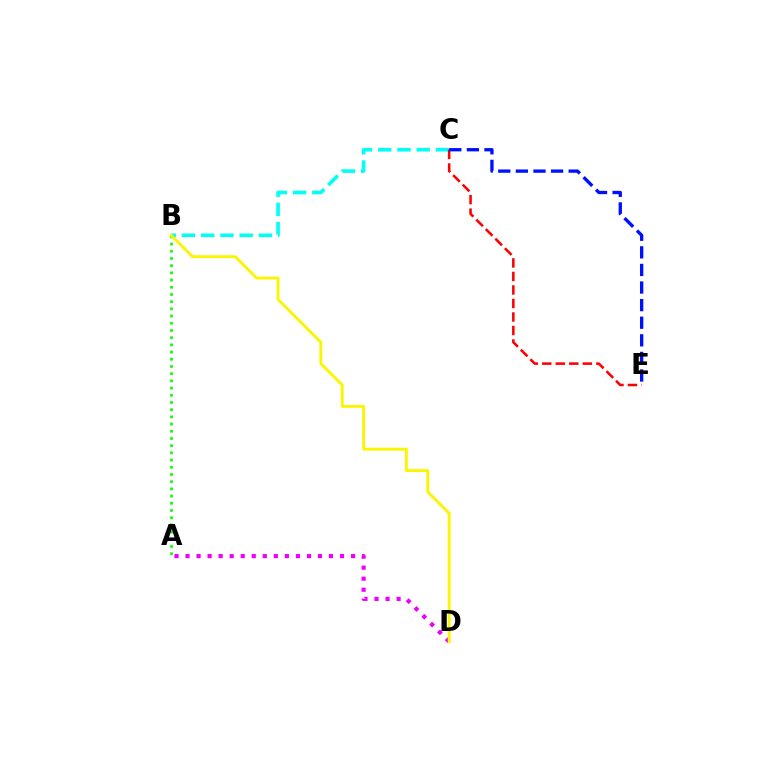{('B', 'C'): [{'color': '#00fff6', 'line_style': 'dashed', 'thickness': 2.61}], ('A', 'D'): [{'color': '#ee00ff', 'line_style': 'dotted', 'thickness': 3.0}], ('A', 'B'): [{'color': '#08ff00', 'line_style': 'dotted', 'thickness': 1.96}], ('C', 'E'): [{'color': '#ff0000', 'line_style': 'dashed', 'thickness': 1.84}, {'color': '#0010ff', 'line_style': 'dashed', 'thickness': 2.39}], ('B', 'D'): [{'color': '#fcf500', 'line_style': 'solid', 'thickness': 2.07}]}